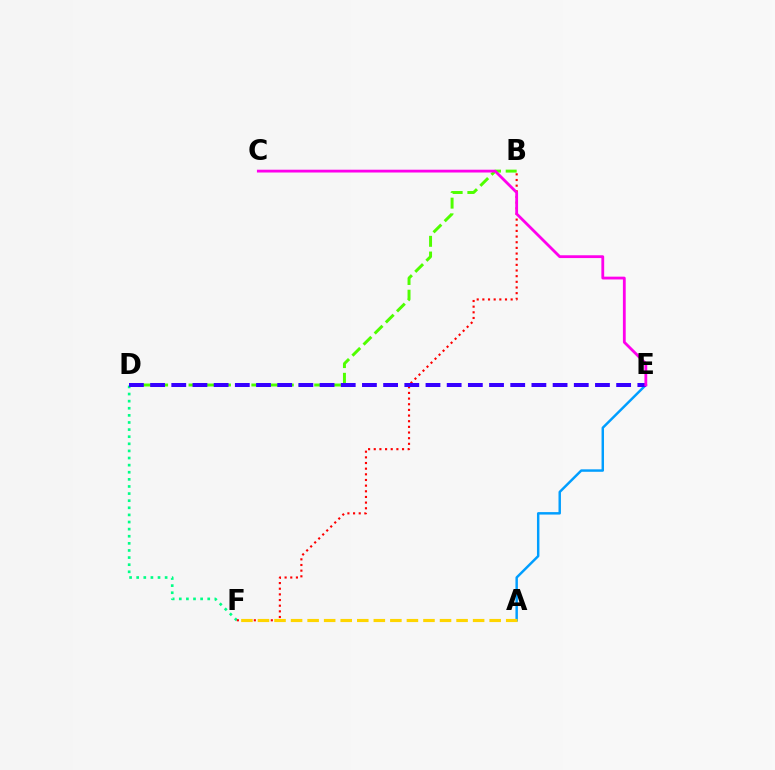{('D', 'F'): [{'color': '#00ff86', 'line_style': 'dotted', 'thickness': 1.93}], ('A', 'E'): [{'color': '#009eff', 'line_style': 'solid', 'thickness': 1.77}], ('B', 'D'): [{'color': '#4fff00', 'line_style': 'dashed', 'thickness': 2.13}], ('B', 'F'): [{'color': '#ff0000', 'line_style': 'dotted', 'thickness': 1.54}], ('D', 'E'): [{'color': '#3700ff', 'line_style': 'dashed', 'thickness': 2.88}], ('A', 'F'): [{'color': '#ffd500', 'line_style': 'dashed', 'thickness': 2.25}], ('C', 'E'): [{'color': '#ff00ed', 'line_style': 'solid', 'thickness': 2.02}]}